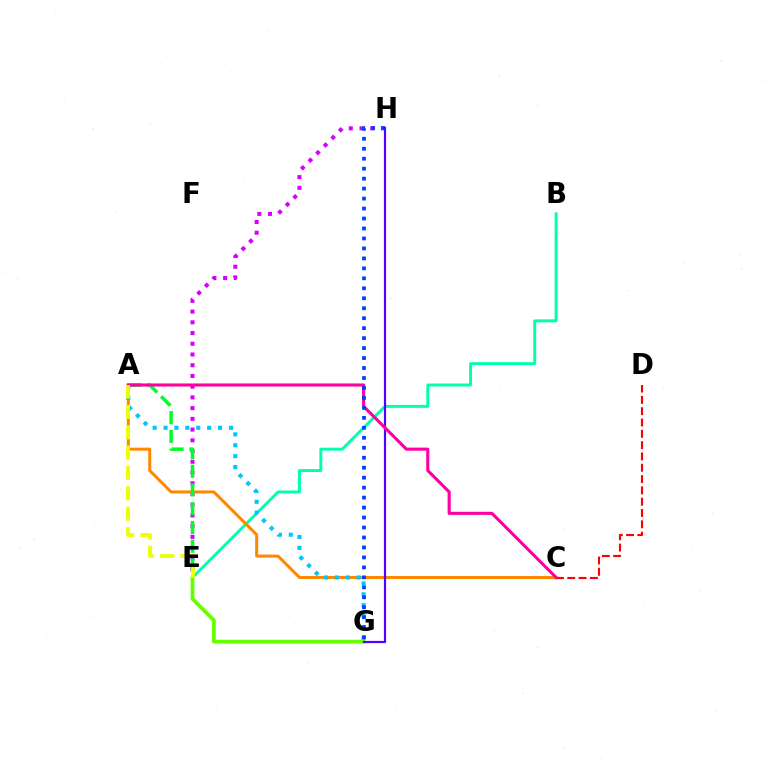{('E', 'H'): [{'color': '#d600ff', 'line_style': 'dotted', 'thickness': 2.91}], ('B', 'E'): [{'color': '#00ffaf', 'line_style': 'solid', 'thickness': 2.12}], ('E', 'G'): [{'color': '#66ff00', 'line_style': 'solid', 'thickness': 2.7}], ('A', 'C'): [{'color': '#ff8800', 'line_style': 'solid', 'thickness': 2.17}, {'color': '#ff00a0', 'line_style': 'solid', 'thickness': 2.23}], ('G', 'H'): [{'color': '#4f00ff', 'line_style': 'solid', 'thickness': 1.57}, {'color': '#003fff', 'line_style': 'dotted', 'thickness': 2.71}], ('A', 'E'): [{'color': '#00ff27', 'line_style': 'dashed', 'thickness': 2.55}, {'color': '#eeff00', 'line_style': 'dashed', 'thickness': 2.77}], ('C', 'D'): [{'color': '#ff0000', 'line_style': 'dashed', 'thickness': 1.54}], ('A', 'G'): [{'color': '#00c7ff', 'line_style': 'dotted', 'thickness': 2.96}]}